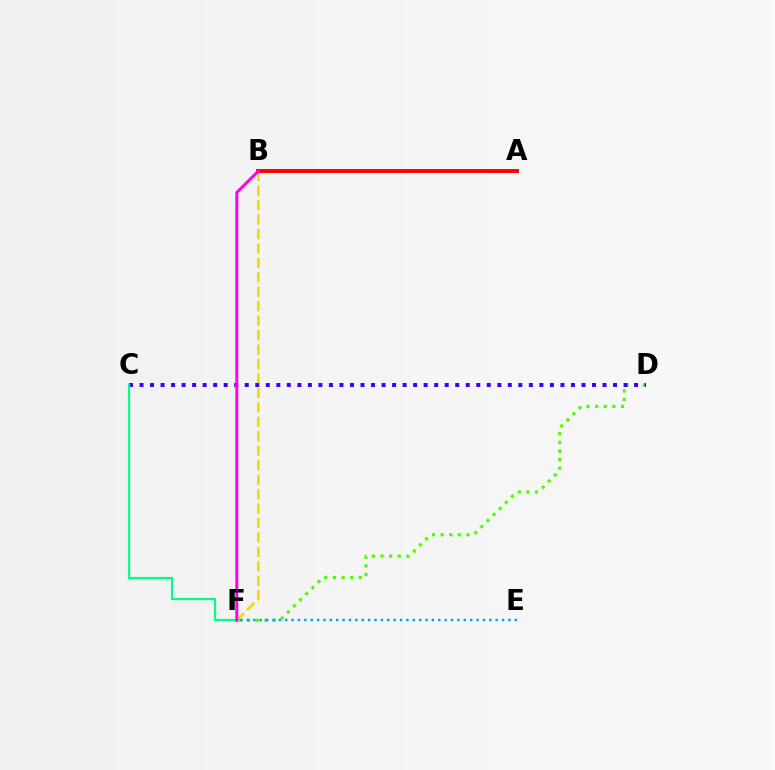{('B', 'F'): [{'color': '#ffd500', 'line_style': 'dashed', 'thickness': 1.96}, {'color': '#ff00ed', 'line_style': 'solid', 'thickness': 2.14}], ('D', 'F'): [{'color': '#4fff00', 'line_style': 'dotted', 'thickness': 2.34}], ('E', 'F'): [{'color': '#009eff', 'line_style': 'dotted', 'thickness': 1.73}], ('A', 'B'): [{'color': '#ff0000', 'line_style': 'solid', 'thickness': 2.82}], ('C', 'D'): [{'color': '#3700ff', 'line_style': 'dotted', 'thickness': 2.86}], ('C', 'F'): [{'color': '#00ff86', 'line_style': 'solid', 'thickness': 1.6}]}